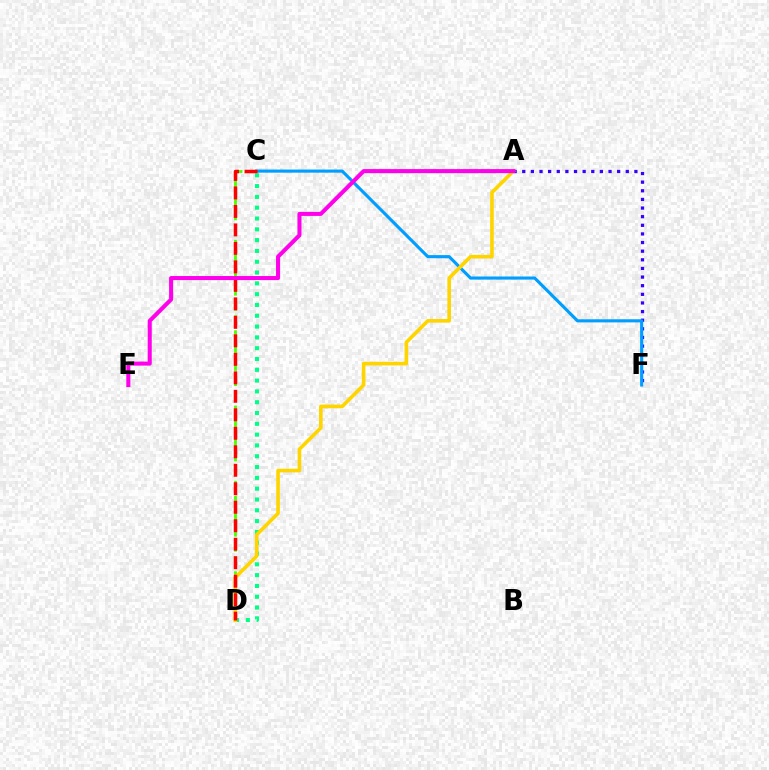{('C', 'D'): [{'color': '#4fff00', 'line_style': 'dashed', 'thickness': 2.05}, {'color': '#00ff86', 'line_style': 'dotted', 'thickness': 2.94}, {'color': '#ff0000', 'line_style': 'dashed', 'thickness': 2.51}], ('A', 'F'): [{'color': '#3700ff', 'line_style': 'dotted', 'thickness': 2.34}], ('C', 'F'): [{'color': '#009eff', 'line_style': 'solid', 'thickness': 2.24}], ('A', 'D'): [{'color': '#ffd500', 'line_style': 'solid', 'thickness': 2.61}], ('A', 'E'): [{'color': '#ff00ed', 'line_style': 'solid', 'thickness': 2.92}]}